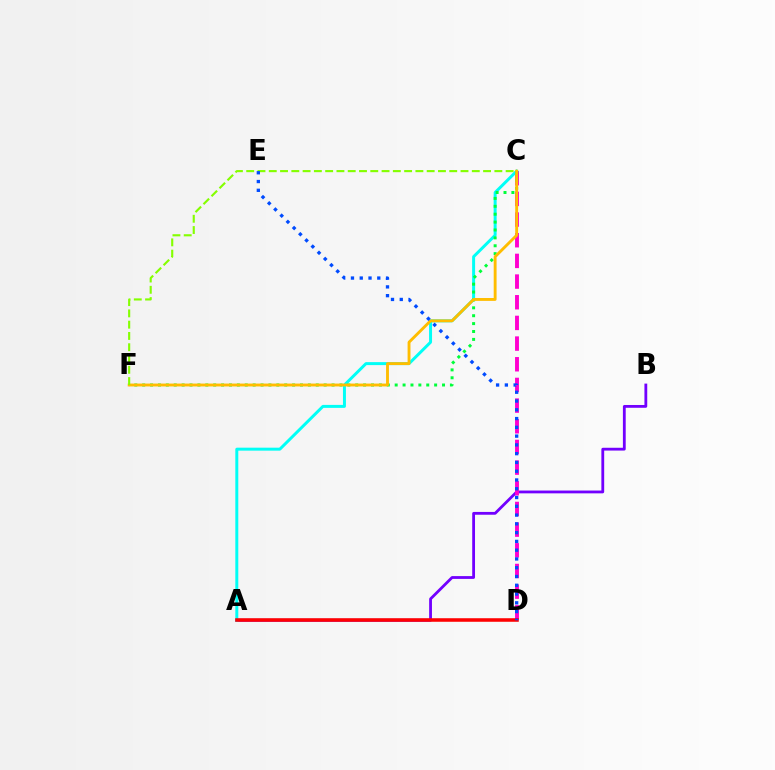{('A', 'B'): [{'color': '#7200ff', 'line_style': 'solid', 'thickness': 2.02}], ('C', 'D'): [{'color': '#ff00cf', 'line_style': 'dashed', 'thickness': 2.81}], ('A', 'C'): [{'color': '#00fff6', 'line_style': 'solid', 'thickness': 2.14}], ('C', 'F'): [{'color': '#00ff39', 'line_style': 'dotted', 'thickness': 2.14}, {'color': '#ffbd00', 'line_style': 'solid', 'thickness': 2.07}, {'color': '#84ff00', 'line_style': 'dashed', 'thickness': 1.53}], ('A', 'D'): [{'color': '#ff0000', 'line_style': 'solid', 'thickness': 2.55}], ('D', 'E'): [{'color': '#004bff', 'line_style': 'dotted', 'thickness': 2.38}]}